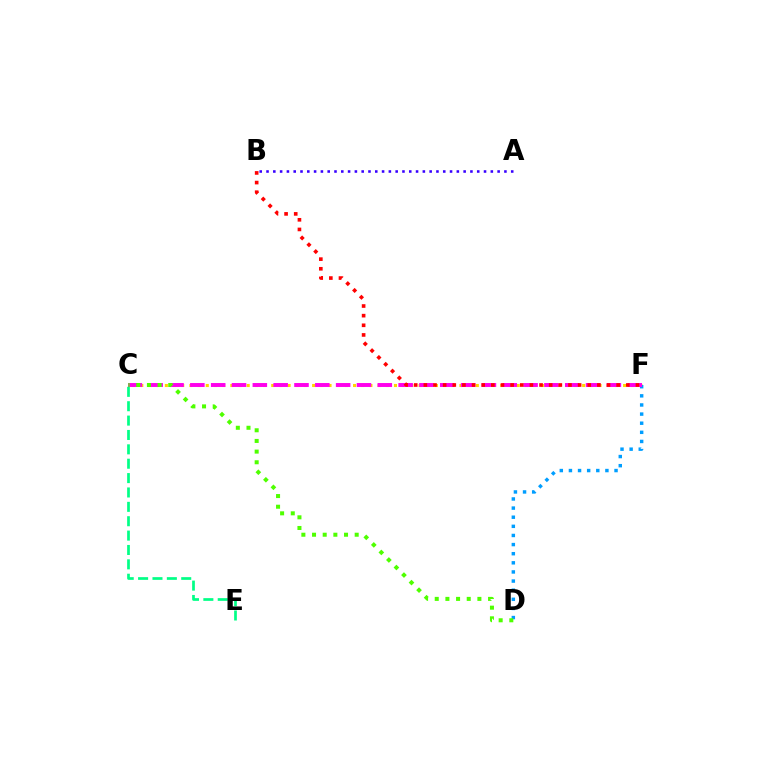{('C', 'F'): [{'color': '#ffd500', 'line_style': 'dotted', 'thickness': 2.22}, {'color': '#ff00ed', 'line_style': 'dashed', 'thickness': 2.83}], ('C', 'E'): [{'color': '#00ff86', 'line_style': 'dashed', 'thickness': 1.95}], ('D', 'F'): [{'color': '#009eff', 'line_style': 'dotted', 'thickness': 2.48}], ('A', 'B'): [{'color': '#3700ff', 'line_style': 'dotted', 'thickness': 1.85}], ('B', 'F'): [{'color': '#ff0000', 'line_style': 'dotted', 'thickness': 2.62}], ('C', 'D'): [{'color': '#4fff00', 'line_style': 'dotted', 'thickness': 2.9}]}